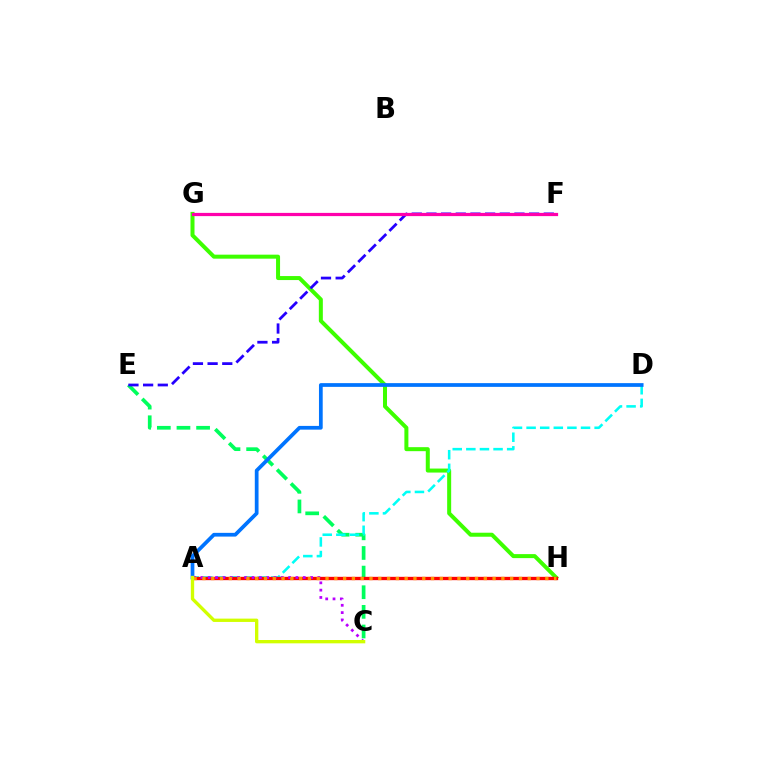{('C', 'E'): [{'color': '#00ff5c', 'line_style': 'dashed', 'thickness': 2.67}], ('G', 'H'): [{'color': '#3dff00', 'line_style': 'solid', 'thickness': 2.88}], ('A', 'D'): [{'color': '#00fff6', 'line_style': 'dashed', 'thickness': 1.85}, {'color': '#0074ff', 'line_style': 'solid', 'thickness': 2.69}], ('A', 'H'): [{'color': '#ff0000', 'line_style': 'solid', 'thickness': 2.39}, {'color': '#ff9400', 'line_style': 'dotted', 'thickness': 2.39}], ('A', 'C'): [{'color': '#b900ff', 'line_style': 'dotted', 'thickness': 1.99}, {'color': '#d1ff00', 'line_style': 'solid', 'thickness': 2.4}], ('E', 'F'): [{'color': '#2500ff', 'line_style': 'dashed', 'thickness': 1.99}], ('F', 'G'): [{'color': '#ff00ac', 'line_style': 'solid', 'thickness': 2.32}]}